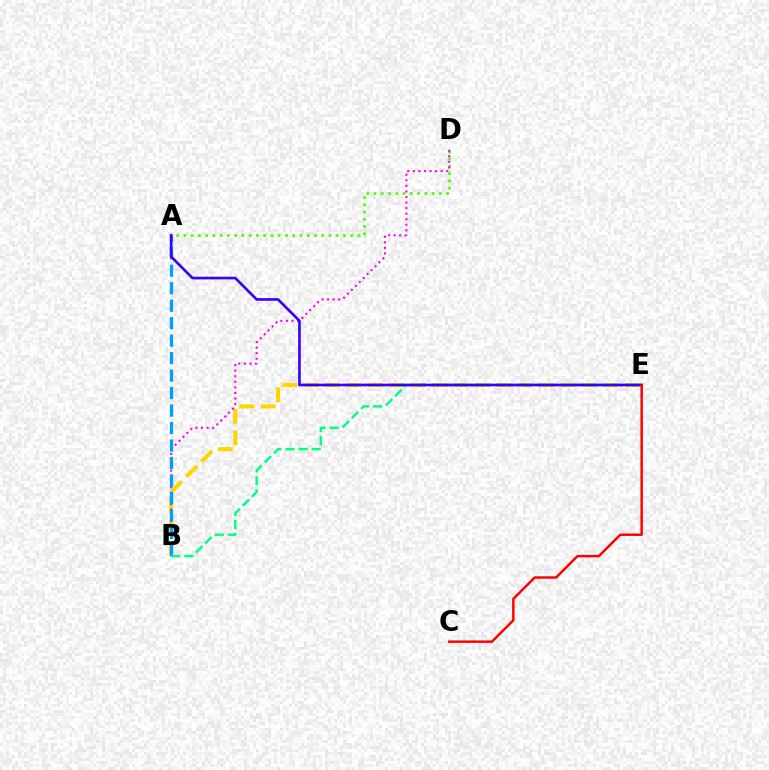{('B', 'E'): [{'color': '#ffd500', 'line_style': 'dashed', 'thickness': 2.91}, {'color': '#00ff86', 'line_style': 'dashed', 'thickness': 1.78}], ('A', 'D'): [{'color': '#4fff00', 'line_style': 'dotted', 'thickness': 1.97}], ('B', 'D'): [{'color': '#ff00ed', 'line_style': 'dotted', 'thickness': 1.51}], ('A', 'B'): [{'color': '#009eff', 'line_style': 'dashed', 'thickness': 2.37}], ('A', 'E'): [{'color': '#3700ff', 'line_style': 'solid', 'thickness': 1.9}], ('C', 'E'): [{'color': '#ff0000', 'line_style': 'solid', 'thickness': 1.77}]}